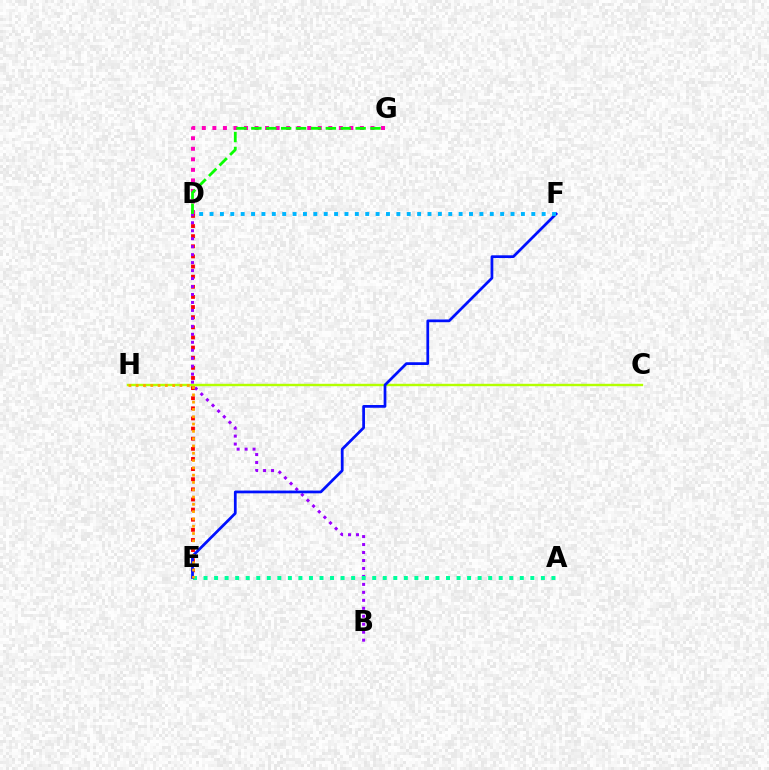{('D', 'E'): [{'color': '#ff0000', 'line_style': 'dotted', 'thickness': 2.75}], ('C', 'H'): [{'color': '#b3ff00', 'line_style': 'solid', 'thickness': 1.74}], ('B', 'D'): [{'color': '#9b00ff', 'line_style': 'dotted', 'thickness': 2.16}], ('D', 'G'): [{'color': '#ff00bd', 'line_style': 'dotted', 'thickness': 2.86}, {'color': '#08ff00', 'line_style': 'dashed', 'thickness': 2.02}], ('A', 'E'): [{'color': '#00ff9d', 'line_style': 'dotted', 'thickness': 2.86}], ('E', 'F'): [{'color': '#0010ff', 'line_style': 'solid', 'thickness': 1.97}], ('D', 'F'): [{'color': '#00b5ff', 'line_style': 'dotted', 'thickness': 2.82}], ('E', 'H'): [{'color': '#ffa500', 'line_style': 'dotted', 'thickness': 1.98}]}